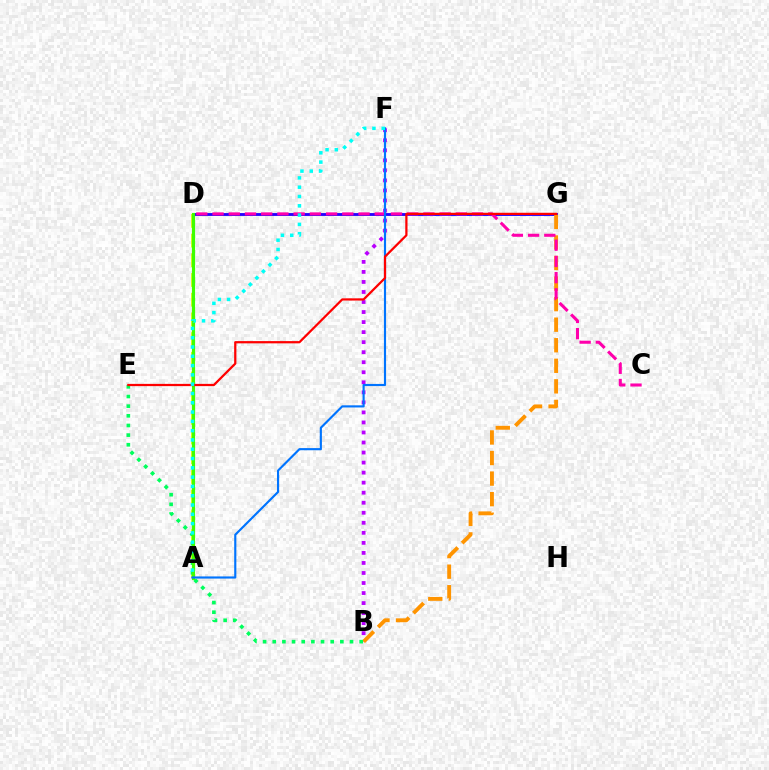{('D', 'G'): [{'color': '#2500ff', 'line_style': 'solid', 'thickness': 2.05}], ('B', 'F'): [{'color': '#b900ff', 'line_style': 'dotted', 'thickness': 2.73}], ('B', 'G'): [{'color': '#ff9400', 'line_style': 'dashed', 'thickness': 2.79}], ('C', 'D'): [{'color': '#ff00ac', 'line_style': 'dashed', 'thickness': 2.2}], ('A', 'D'): [{'color': '#d1ff00', 'line_style': 'dashed', 'thickness': 2.68}, {'color': '#3dff00', 'line_style': 'solid', 'thickness': 2.27}], ('B', 'E'): [{'color': '#00ff5c', 'line_style': 'dotted', 'thickness': 2.62}], ('A', 'F'): [{'color': '#0074ff', 'line_style': 'solid', 'thickness': 1.55}, {'color': '#00fff6', 'line_style': 'dotted', 'thickness': 2.53}], ('E', 'G'): [{'color': '#ff0000', 'line_style': 'solid', 'thickness': 1.61}]}